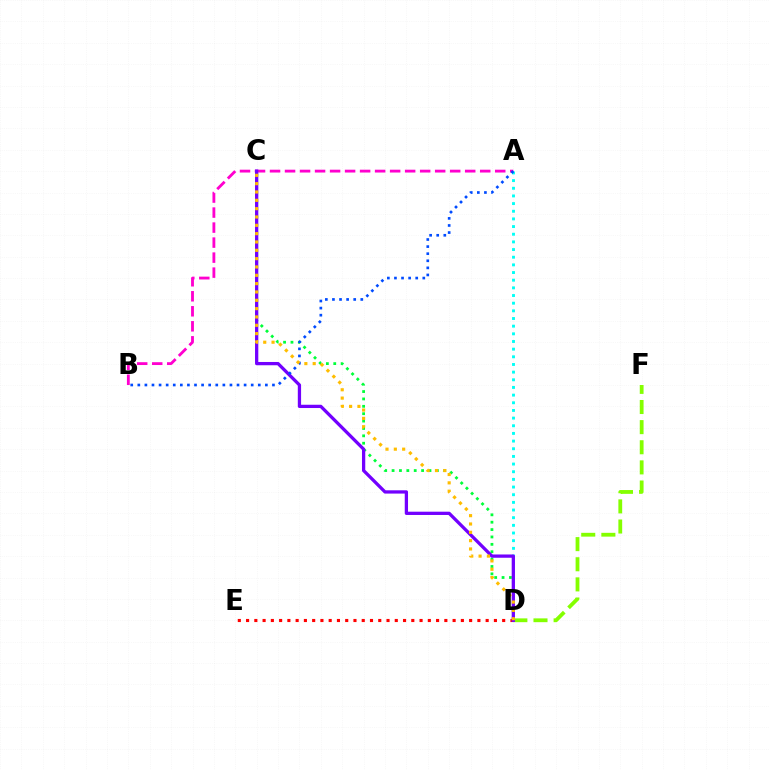{('D', 'E'): [{'color': '#ff0000', 'line_style': 'dotted', 'thickness': 2.24}], ('D', 'F'): [{'color': '#84ff00', 'line_style': 'dashed', 'thickness': 2.73}], ('A', 'D'): [{'color': '#00fff6', 'line_style': 'dotted', 'thickness': 2.08}], ('C', 'D'): [{'color': '#00ff39', 'line_style': 'dotted', 'thickness': 2.01}, {'color': '#7200ff', 'line_style': 'solid', 'thickness': 2.36}, {'color': '#ffbd00', 'line_style': 'dotted', 'thickness': 2.26}], ('A', 'B'): [{'color': '#ff00cf', 'line_style': 'dashed', 'thickness': 2.04}, {'color': '#004bff', 'line_style': 'dotted', 'thickness': 1.93}]}